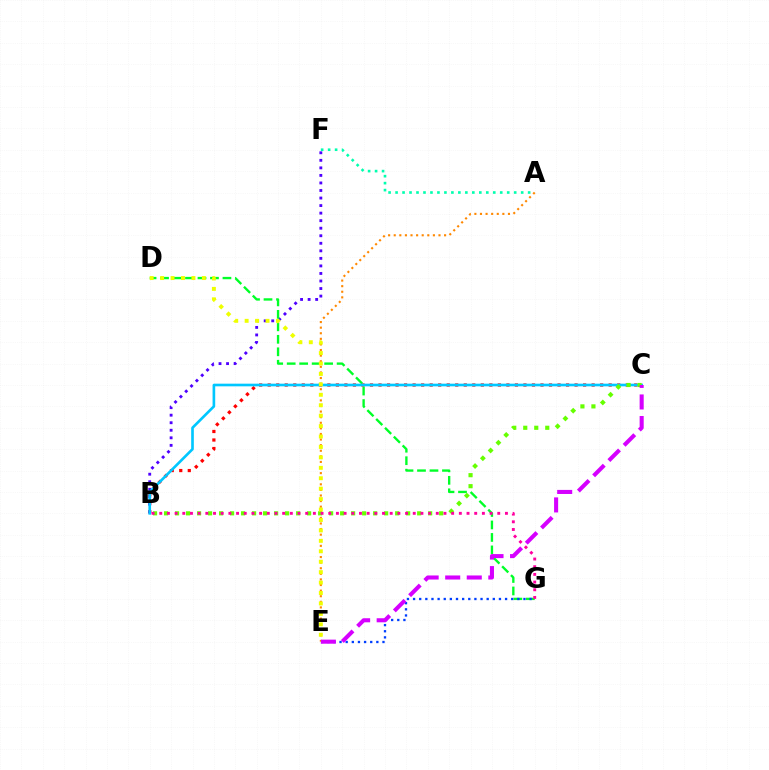{('B', 'C'): [{'color': '#ff0000', 'line_style': 'dotted', 'thickness': 2.32}, {'color': '#00c7ff', 'line_style': 'solid', 'thickness': 1.91}, {'color': '#66ff00', 'line_style': 'dotted', 'thickness': 2.99}], ('B', 'F'): [{'color': '#4f00ff', 'line_style': 'dotted', 'thickness': 2.05}], ('A', 'E'): [{'color': '#ff8800', 'line_style': 'dotted', 'thickness': 1.52}], ('D', 'G'): [{'color': '#00ff27', 'line_style': 'dashed', 'thickness': 1.7}], ('A', 'F'): [{'color': '#00ffaf', 'line_style': 'dotted', 'thickness': 1.9}], ('D', 'E'): [{'color': '#eeff00', 'line_style': 'dotted', 'thickness': 2.83}], ('E', 'G'): [{'color': '#003fff', 'line_style': 'dotted', 'thickness': 1.67}], ('C', 'E'): [{'color': '#d600ff', 'line_style': 'dashed', 'thickness': 2.93}], ('B', 'G'): [{'color': '#ff00a0', 'line_style': 'dotted', 'thickness': 2.09}]}